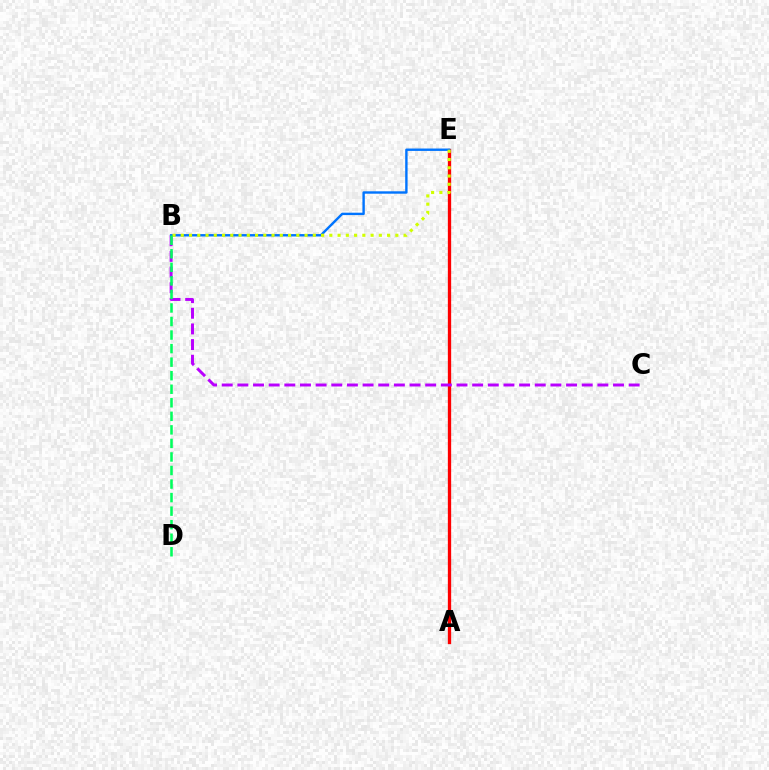{('A', 'E'): [{'color': '#ff0000', 'line_style': 'solid', 'thickness': 2.38}], ('B', 'C'): [{'color': '#b900ff', 'line_style': 'dashed', 'thickness': 2.13}], ('B', 'E'): [{'color': '#0074ff', 'line_style': 'solid', 'thickness': 1.73}, {'color': '#d1ff00', 'line_style': 'dotted', 'thickness': 2.24}], ('B', 'D'): [{'color': '#00ff5c', 'line_style': 'dashed', 'thickness': 1.84}]}